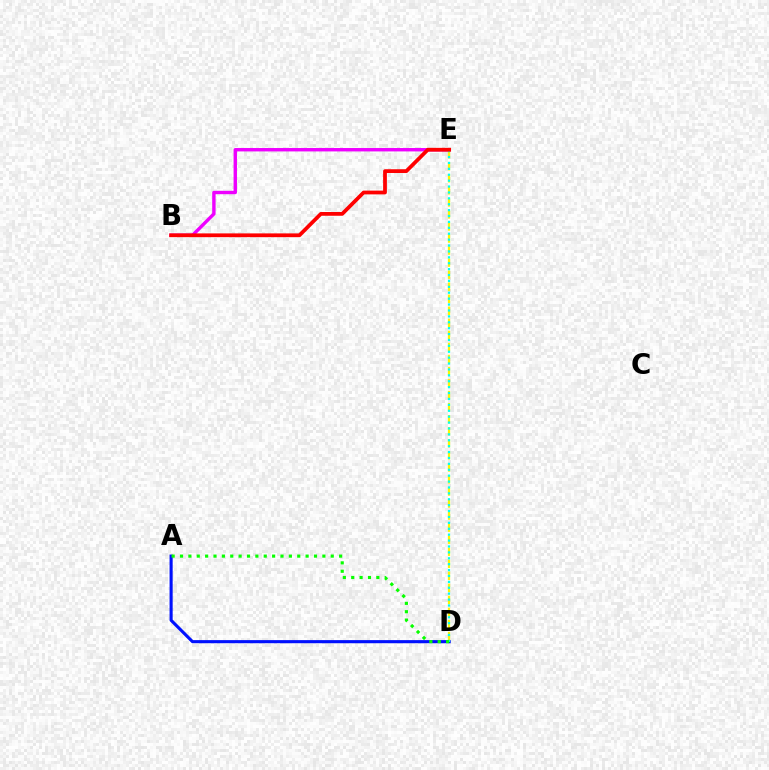{('A', 'D'): [{'color': '#0010ff', 'line_style': 'solid', 'thickness': 2.23}, {'color': '#08ff00', 'line_style': 'dotted', 'thickness': 2.28}], ('D', 'E'): [{'color': '#fcf500', 'line_style': 'dashed', 'thickness': 1.64}, {'color': '#00fff6', 'line_style': 'dotted', 'thickness': 1.6}], ('B', 'E'): [{'color': '#ee00ff', 'line_style': 'solid', 'thickness': 2.45}, {'color': '#ff0000', 'line_style': 'solid', 'thickness': 2.71}]}